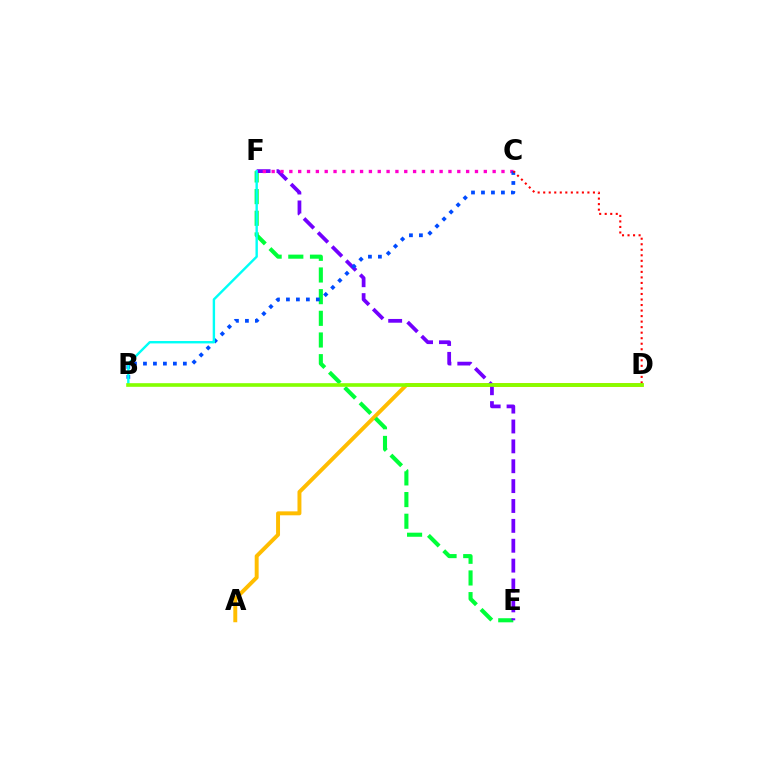{('A', 'D'): [{'color': '#ffbd00', 'line_style': 'solid', 'thickness': 2.84}], ('E', 'F'): [{'color': '#00ff39', 'line_style': 'dashed', 'thickness': 2.94}, {'color': '#7200ff', 'line_style': 'dashed', 'thickness': 2.7}], ('C', 'F'): [{'color': '#ff00cf', 'line_style': 'dotted', 'thickness': 2.4}], ('B', 'C'): [{'color': '#004bff', 'line_style': 'dotted', 'thickness': 2.71}], ('B', 'F'): [{'color': '#00fff6', 'line_style': 'solid', 'thickness': 1.73}], ('C', 'D'): [{'color': '#ff0000', 'line_style': 'dotted', 'thickness': 1.5}], ('B', 'D'): [{'color': '#84ff00', 'line_style': 'solid', 'thickness': 2.62}]}